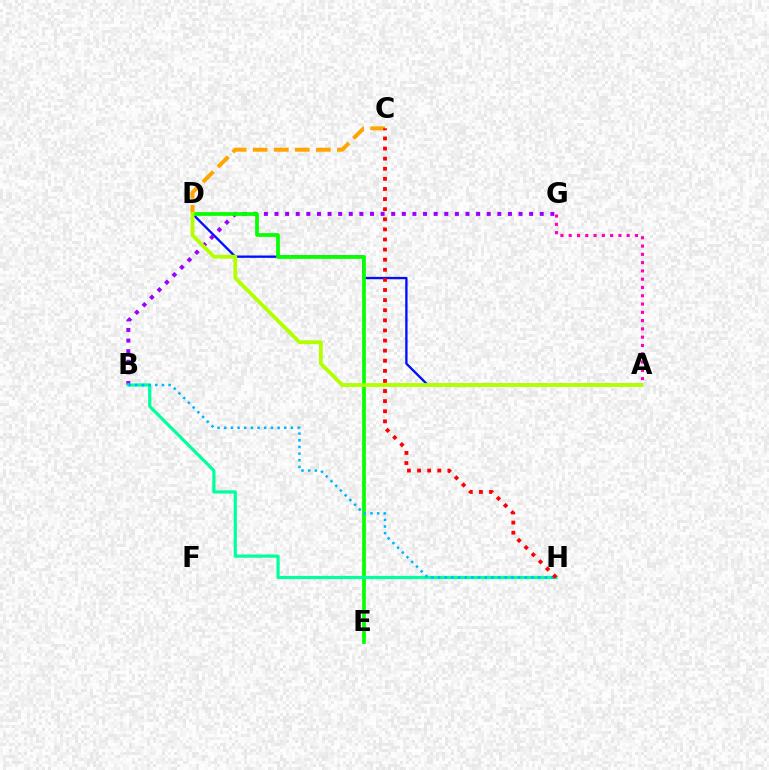{('A', 'D'): [{'color': '#0010ff', 'line_style': 'solid', 'thickness': 1.69}, {'color': '#b3ff00', 'line_style': 'solid', 'thickness': 2.74}], ('B', 'G'): [{'color': '#9b00ff', 'line_style': 'dotted', 'thickness': 2.88}], ('C', 'D'): [{'color': '#ffa500', 'line_style': 'dashed', 'thickness': 2.86}], ('D', 'E'): [{'color': '#08ff00', 'line_style': 'solid', 'thickness': 2.68}], ('B', 'H'): [{'color': '#00ff9d', 'line_style': 'solid', 'thickness': 2.3}, {'color': '#00b5ff', 'line_style': 'dotted', 'thickness': 1.81}], ('C', 'H'): [{'color': '#ff0000', 'line_style': 'dotted', 'thickness': 2.75}], ('A', 'G'): [{'color': '#ff00bd', 'line_style': 'dotted', 'thickness': 2.25}]}